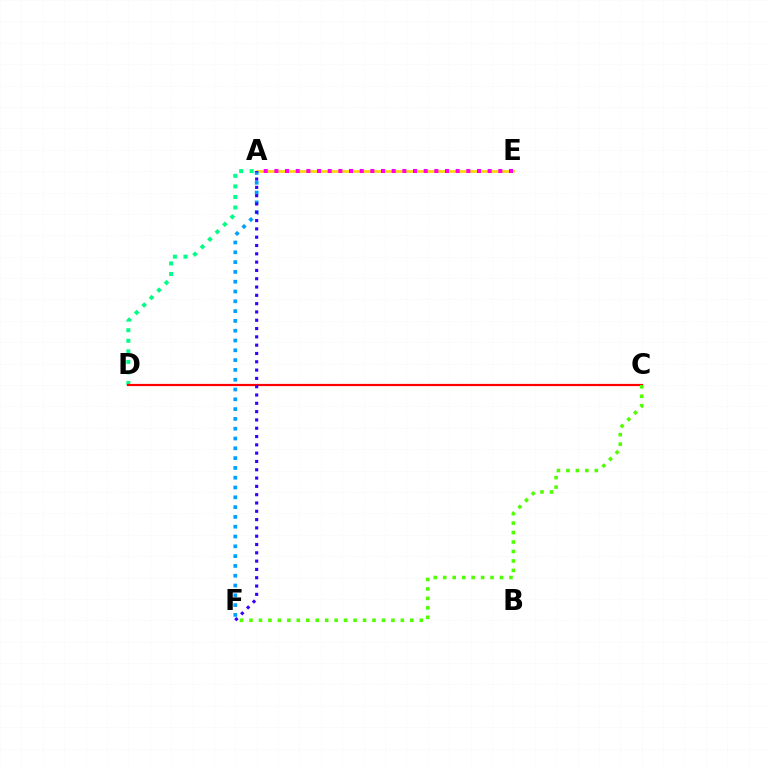{('A', 'E'): [{'color': '#ffd500', 'line_style': 'solid', 'thickness': 1.89}, {'color': '#ff00ed', 'line_style': 'dotted', 'thickness': 2.9}], ('A', 'F'): [{'color': '#009eff', 'line_style': 'dotted', 'thickness': 2.66}, {'color': '#3700ff', 'line_style': 'dotted', 'thickness': 2.26}], ('A', 'D'): [{'color': '#00ff86', 'line_style': 'dotted', 'thickness': 2.87}], ('C', 'D'): [{'color': '#ff0000', 'line_style': 'solid', 'thickness': 1.59}], ('C', 'F'): [{'color': '#4fff00', 'line_style': 'dotted', 'thickness': 2.57}]}